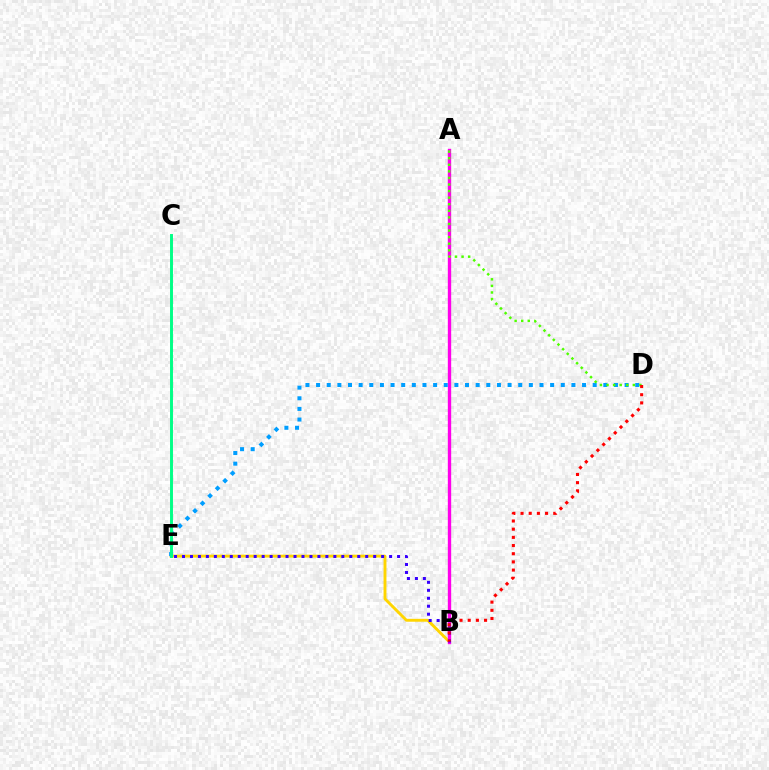{('B', 'E'): [{'color': '#ffd500', 'line_style': 'solid', 'thickness': 2.08}, {'color': '#3700ff', 'line_style': 'dotted', 'thickness': 2.16}], ('A', 'B'): [{'color': '#ff00ed', 'line_style': 'solid', 'thickness': 2.41}], ('D', 'E'): [{'color': '#009eff', 'line_style': 'dotted', 'thickness': 2.89}], ('C', 'E'): [{'color': '#00ff86', 'line_style': 'solid', 'thickness': 2.11}], ('A', 'D'): [{'color': '#4fff00', 'line_style': 'dotted', 'thickness': 1.79}], ('B', 'D'): [{'color': '#ff0000', 'line_style': 'dotted', 'thickness': 2.22}]}